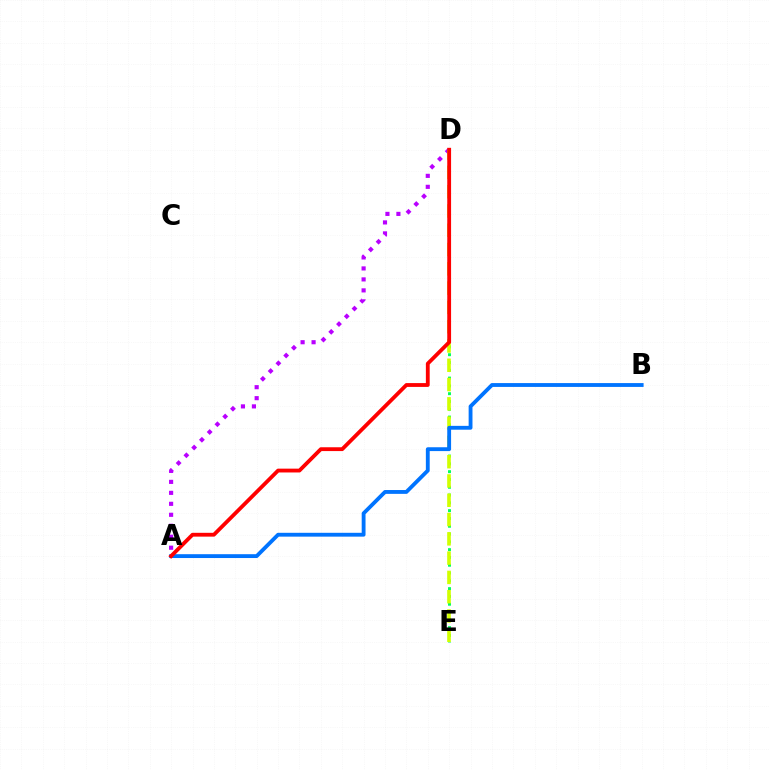{('D', 'E'): [{'color': '#00ff5c', 'line_style': 'dotted', 'thickness': 2.12}, {'color': '#d1ff00', 'line_style': 'dashed', 'thickness': 2.62}], ('A', 'D'): [{'color': '#b900ff', 'line_style': 'dotted', 'thickness': 2.98}, {'color': '#ff0000', 'line_style': 'solid', 'thickness': 2.75}], ('A', 'B'): [{'color': '#0074ff', 'line_style': 'solid', 'thickness': 2.76}]}